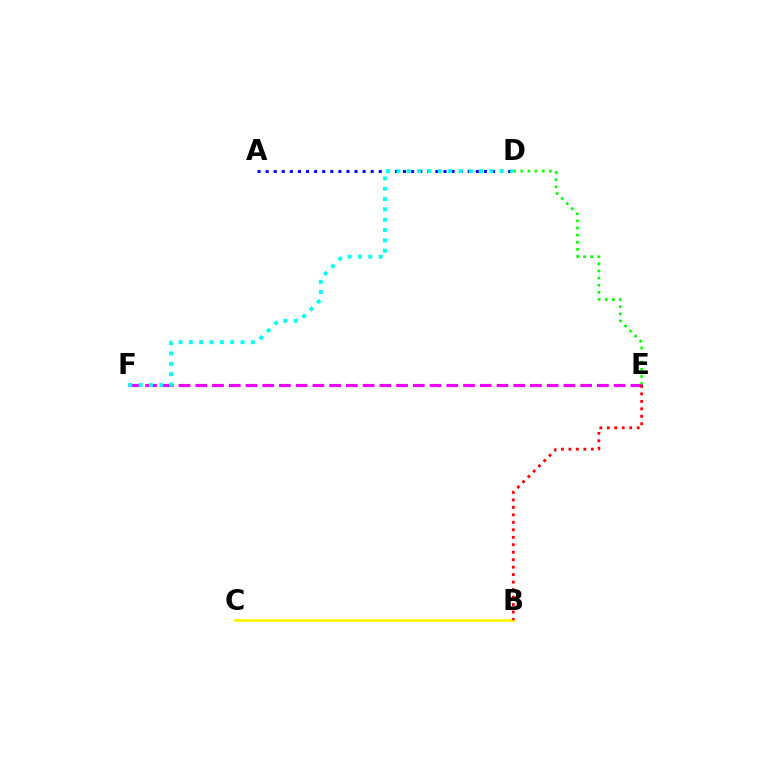{('A', 'D'): [{'color': '#0010ff', 'line_style': 'dotted', 'thickness': 2.2}], ('B', 'C'): [{'color': '#fcf500', 'line_style': 'solid', 'thickness': 2.01}], ('D', 'E'): [{'color': '#08ff00', 'line_style': 'dotted', 'thickness': 1.94}], ('E', 'F'): [{'color': '#ee00ff', 'line_style': 'dashed', 'thickness': 2.27}], ('D', 'F'): [{'color': '#00fff6', 'line_style': 'dotted', 'thickness': 2.81}], ('B', 'E'): [{'color': '#ff0000', 'line_style': 'dotted', 'thickness': 2.03}]}